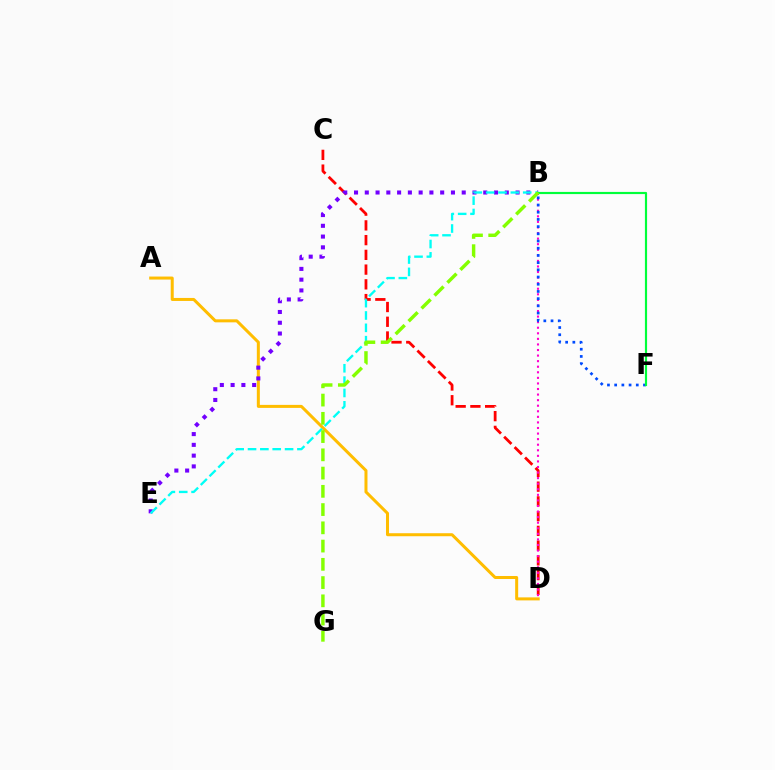{('C', 'D'): [{'color': '#ff0000', 'line_style': 'dashed', 'thickness': 2.0}], ('B', 'D'): [{'color': '#ff00cf', 'line_style': 'dotted', 'thickness': 1.51}], ('A', 'D'): [{'color': '#ffbd00', 'line_style': 'solid', 'thickness': 2.17}], ('B', 'F'): [{'color': '#004bff', 'line_style': 'dotted', 'thickness': 1.96}, {'color': '#00ff39', 'line_style': 'solid', 'thickness': 1.56}], ('B', 'E'): [{'color': '#7200ff', 'line_style': 'dotted', 'thickness': 2.93}, {'color': '#00fff6', 'line_style': 'dashed', 'thickness': 1.68}], ('B', 'G'): [{'color': '#84ff00', 'line_style': 'dashed', 'thickness': 2.48}]}